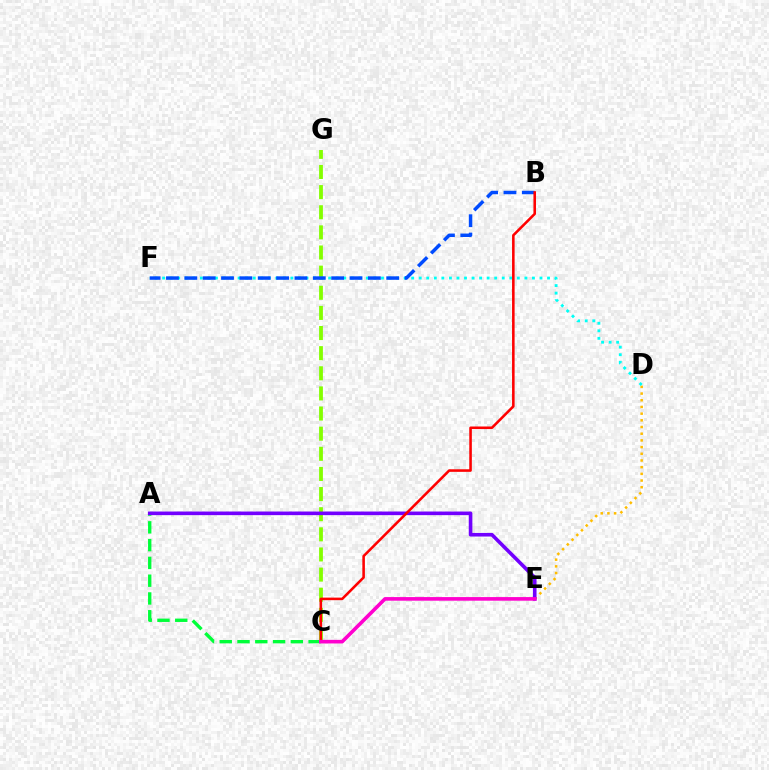{('C', 'G'): [{'color': '#84ff00', 'line_style': 'dashed', 'thickness': 2.73}], ('D', 'E'): [{'color': '#ffbd00', 'line_style': 'dotted', 'thickness': 1.82}], ('A', 'C'): [{'color': '#00ff39', 'line_style': 'dashed', 'thickness': 2.42}], ('A', 'E'): [{'color': '#7200ff', 'line_style': 'solid', 'thickness': 2.6}], ('D', 'F'): [{'color': '#00fff6', 'line_style': 'dotted', 'thickness': 2.05}], ('B', 'F'): [{'color': '#004bff', 'line_style': 'dashed', 'thickness': 2.49}], ('B', 'C'): [{'color': '#ff0000', 'line_style': 'solid', 'thickness': 1.85}], ('C', 'E'): [{'color': '#ff00cf', 'line_style': 'solid', 'thickness': 2.6}]}